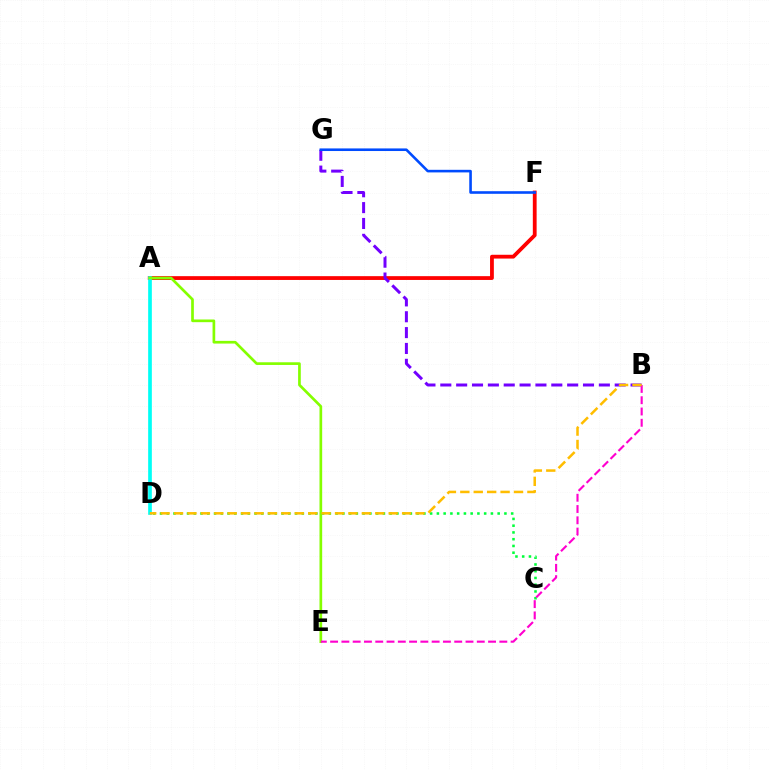{('A', 'F'): [{'color': '#ff0000', 'line_style': 'solid', 'thickness': 2.73}], ('B', 'G'): [{'color': '#7200ff', 'line_style': 'dashed', 'thickness': 2.15}], ('A', 'D'): [{'color': '#00fff6', 'line_style': 'solid', 'thickness': 2.65}], ('A', 'E'): [{'color': '#84ff00', 'line_style': 'solid', 'thickness': 1.93}], ('C', 'D'): [{'color': '#00ff39', 'line_style': 'dotted', 'thickness': 1.83}], ('B', 'E'): [{'color': '#ff00cf', 'line_style': 'dashed', 'thickness': 1.53}], ('B', 'D'): [{'color': '#ffbd00', 'line_style': 'dashed', 'thickness': 1.82}], ('F', 'G'): [{'color': '#004bff', 'line_style': 'solid', 'thickness': 1.87}]}